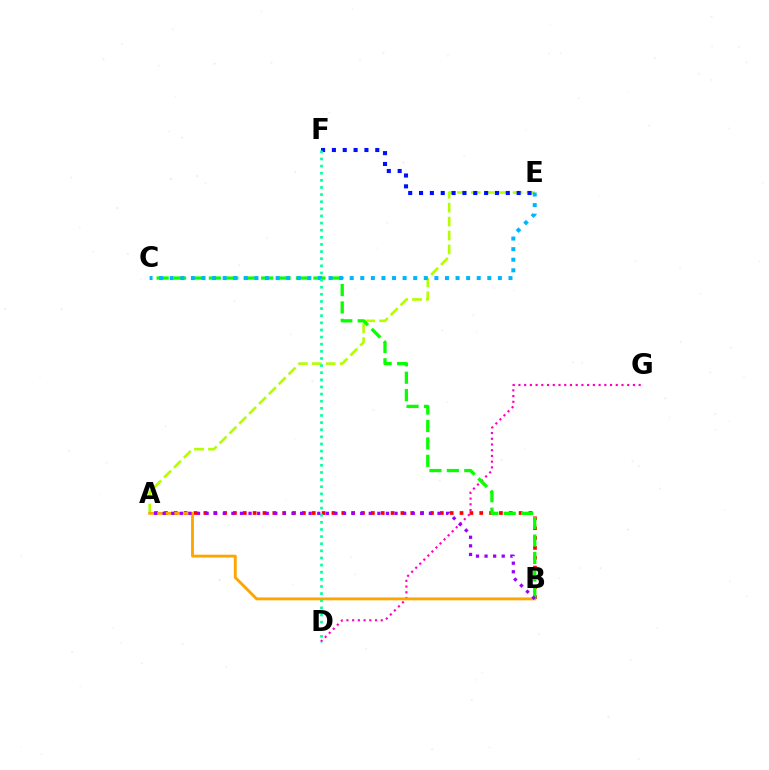{('A', 'B'): [{'color': '#ff0000', 'line_style': 'dotted', 'thickness': 2.68}, {'color': '#ffa500', 'line_style': 'solid', 'thickness': 2.06}, {'color': '#9b00ff', 'line_style': 'dotted', 'thickness': 2.33}], ('D', 'G'): [{'color': '#ff00bd', 'line_style': 'dotted', 'thickness': 1.56}], ('A', 'E'): [{'color': '#b3ff00', 'line_style': 'dashed', 'thickness': 1.89}], ('B', 'C'): [{'color': '#08ff00', 'line_style': 'dashed', 'thickness': 2.37}], ('C', 'E'): [{'color': '#00b5ff', 'line_style': 'dotted', 'thickness': 2.88}], ('E', 'F'): [{'color': '#0010ff', 'line_style': 'dotted', 'thickness': 2.95}], ('D', 'F'): [{'color': '#00ff9d', 'line_style': 'dotted', 'thickness': 1.94}]}